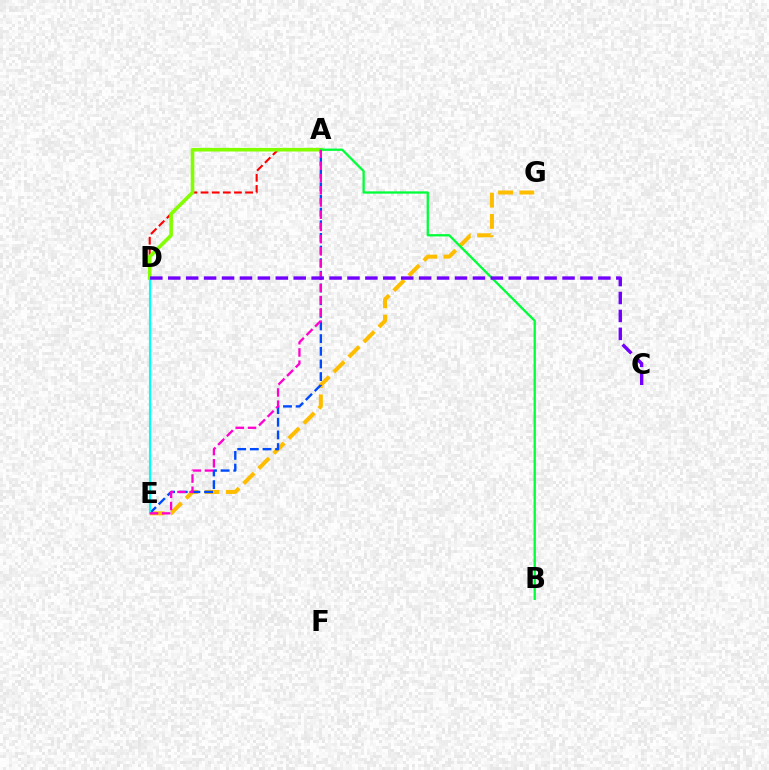{('E', 'G'): [{'color': '#ffbd00', 'line_style': 'dashed', 'thickness': 2.89}], ('A', 'D'): [{'color': '#ff0000', 'line_style': 'dashed', 'thickness': 1.51}, {'color': '#84ff00', 'line_style': 'solid', 'thickness': 2.59}], ('A', 'E'): [{'color': '#004bff', 'line_style': 'dashed', 'thickness': 1.72}, {'color': '#ff00cf', 'line_style': 'dashed', 'thickness': 1.66}], ('A', 'B'): [{'color': '#00ff39', 'line_style': 'solid', 'thickness': 1.65}], ('D', 'E'): [{'color': '#00fff6', 'line_style': 'solid', 'thickness': 1.54}], ('C', 'D'): [{'color': '#7200ff', 'line_style': 'dashed', 'thickness': 2.43}]}